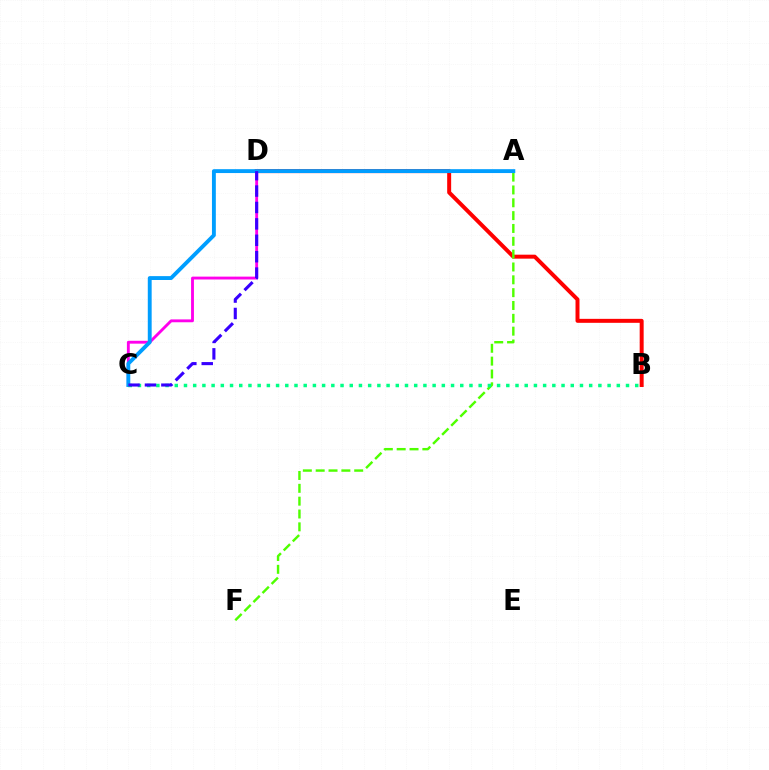{('A', 'D'): [{'color': '#ffd500', 'line_style': 'dashed', 'thickness': 1.99}], ('B', 'D'): [{'color': '#ff0000', 'line_style': 'solid', 'thickness': 2.86}], ('A', 'F'): [{'color': '#4fff00', 'line_style': 'dashed', 'thickness': 1.74}], ('C', 'D'): [{'color': '#ff00ed', 'line_style': 'solid', 'thickness': 2.06}, {'color': '#3700ff', 'line_style': 'dashed', 'thickness': 2.23}], ('A', 'C'): [{'color': '#009eff', 'line_style': 'solid', 'thickness': 2.79}], ('B', 'C'): [{'color': '#00ff86', 'line_style': 'dotted', 'thickness': 2.5}]}